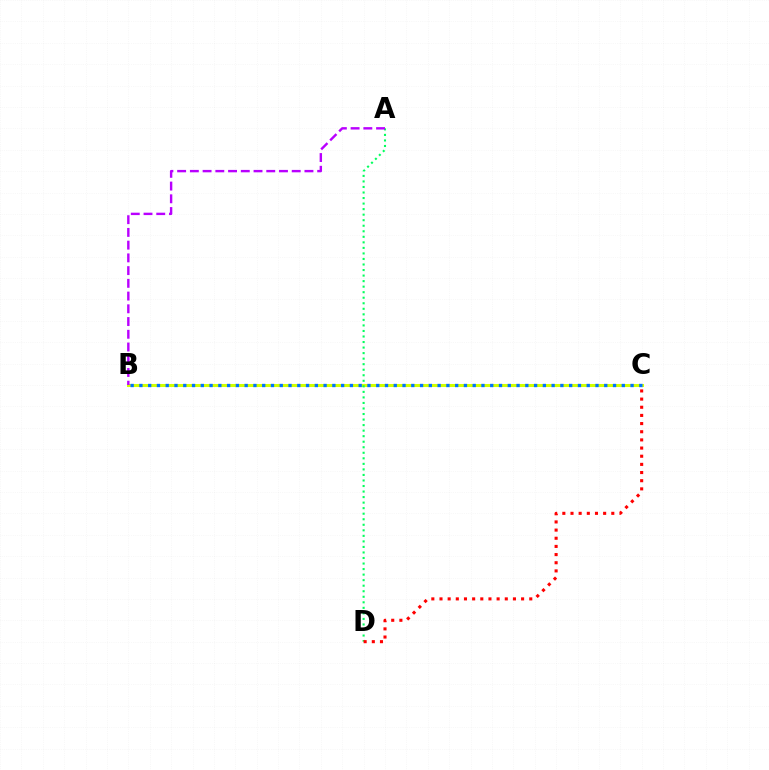{('B', 'C'): [{'color': '#d1ff00', 'line_style': 'solid', 'thickness': 2.19}, {'color': '#0074ff', 'line_style': 'dotted', 'thickness': 2.38}], ('A', 'D'): [{'color': '#00ff5c', 'line_style': 'dotted', 'thickness': 1.5}], ('A', 'B'): [{'color': '#b900ff', 'line_style': 'dashed', 'thickness': 1.73}], ('C', 'D'): [{'color': '#ff0000', 'line_style': 'dotted', 'thickness': 2.22}]}